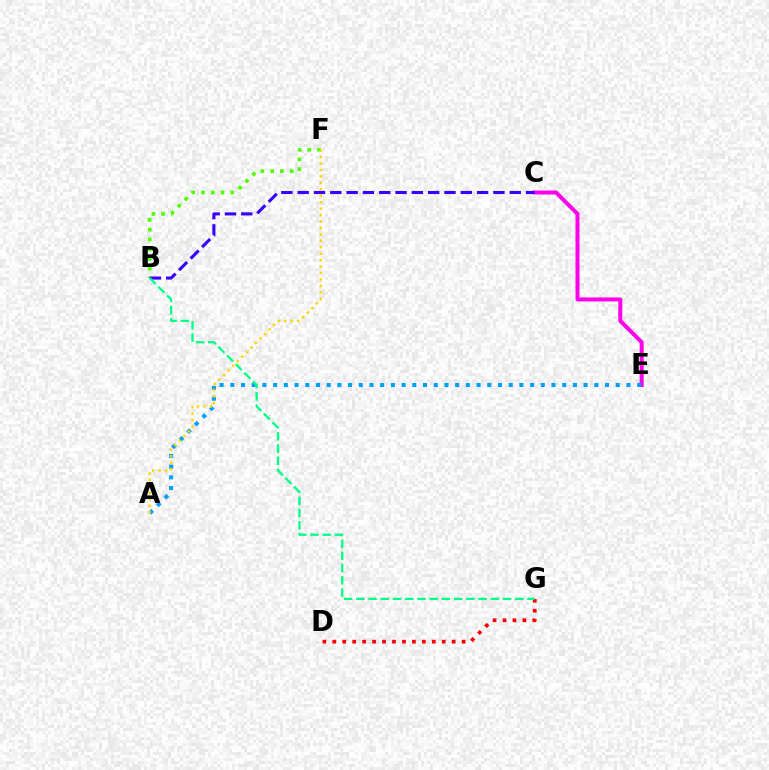{('D', 'G'): [{'color': '#ff0000', 'line_style': 'dotted', 'thickness': 2.7}], ('C', 'E'): [{'color': '#ff00ed', 'line_style': 'solid', 'thickness': 2.88}], ('B', 'F'): [{'color': '#4fff00', 'line_style': 'dotted', 'thickness': 2.65}], ('A', 'E'): [{'color': '#009eff', 'line_style': 'dotted', 'thickness': 2.91}], ('A', 'F'): [{'color': '#ffd500', 'line_style': 'dotted', 'thickness': 1.75}], ('B', 'C'): [{'color': '#3700ff', 'line_style': 'dashed', 'thickness': 2.22}], ('B', 'G'): [{'color': '#00ff86', 'line_style': 'dashed', 'thickness': 1.66}]}